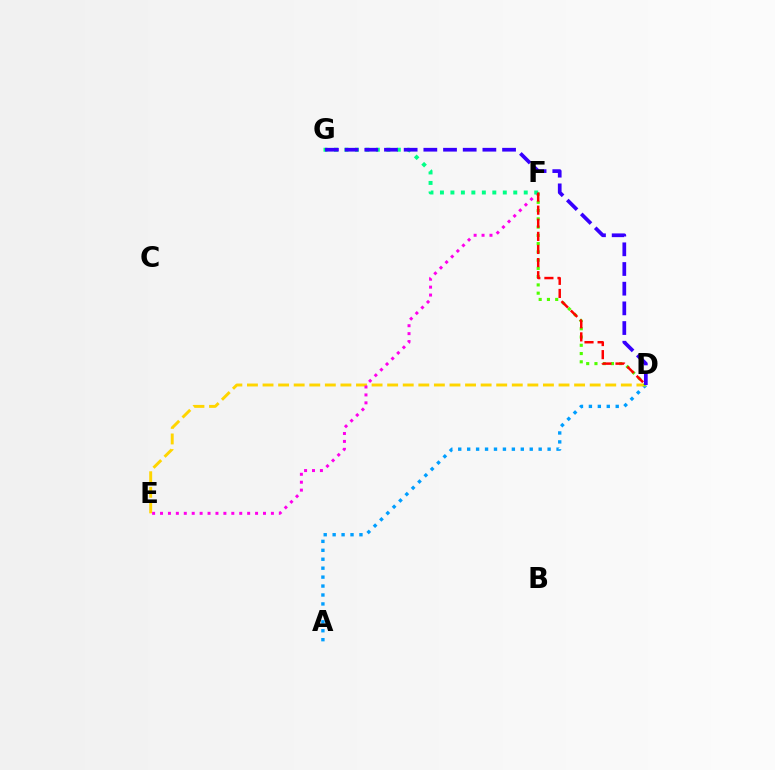{('A', 'D'): [{'color': '#009eff', 'line_style': 'dotted', 'thickness': 2.43}], ('D', 'E'): [{'color': '#ffd500', 'line_style': 'dashed', 'thickness': 2.12}], ('E', 'F'): [{'color': '#ff00ed', 'line_style': 'dotted', 'thickness': 2.15}], ('D', 'F'): [{'color': '#4fff00', 'line_style': 'dotted', 'thickness': 2.24}, {'color': '#ff0000', 'line_style': 'dashed', 'thickness': 1.78}], ('F', 'G'): [{'color': '#00ff86', 'line_style': 'dotted', 'thickness': 2.85}], ('D', 'G'): [{'color': '#3700ff', 'line_style': 'dashed', 'thickness': 2.67}]}